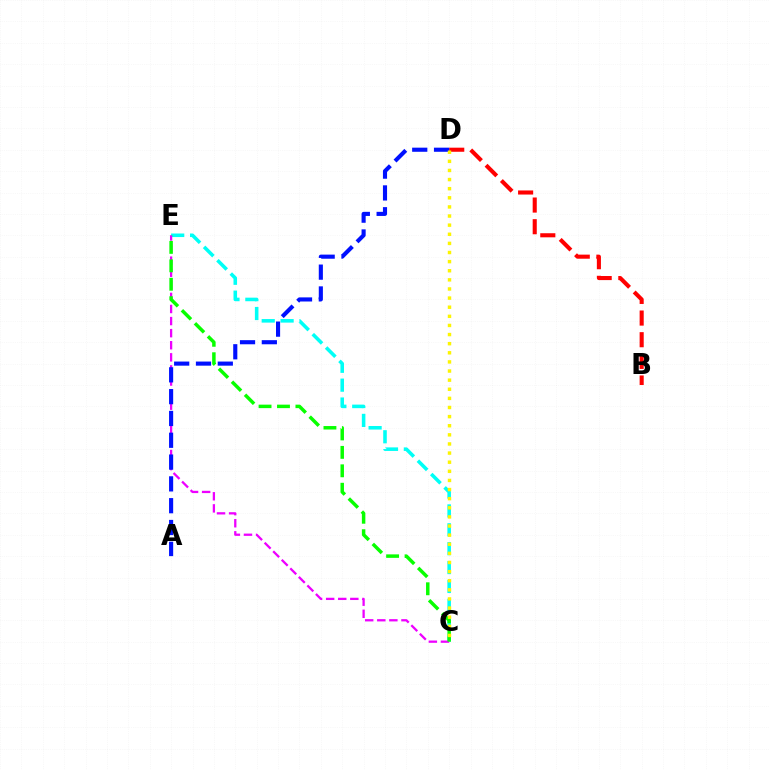{('C', 'E'): [{'color': '#00fff6', 'line_style': 'dashed', 'thickness': 2.56}, {'color': '#ee00ff', 'line_style': 'dashed', 'thickness': 1.64}, {'color': '#08ff00', 'line_style': 'dashed', 'thickness': 2.5}], ('B', 'D'): [{'color': '#ff0000', 'line_style': 'dashed', 'thickness': 2.94}], ('A', 'D'): [{'color': '#0010ff', 'line_style': 'dashed', 'thickness': 2.96}], ('C', 'D'): [{'color': '#fcf500', 'line_style': 'dotted', 'thickness': 2.48}]}